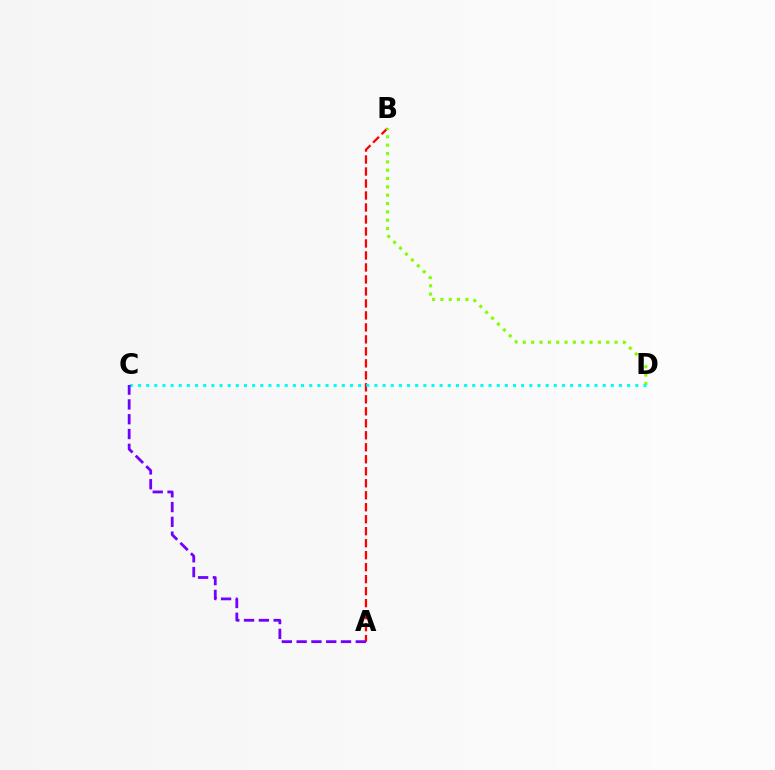{('A', 'B'): [{'color': '#ff0000', 'line_style': 'dashed', 'thickness': 1.63}], ('B', 'D'): [{'color': '#84ff00', 'line_style': 'dotted', 'thickness': 2.27}], ('C', 'D'): [{'color': '#00fff6', 'line_style': 'dotted', 'thickness': 2.22}], ('A', 'C'): [{'color': '#7200ff', 'line_style': 'dashed', 'thickness': 2.01}]}